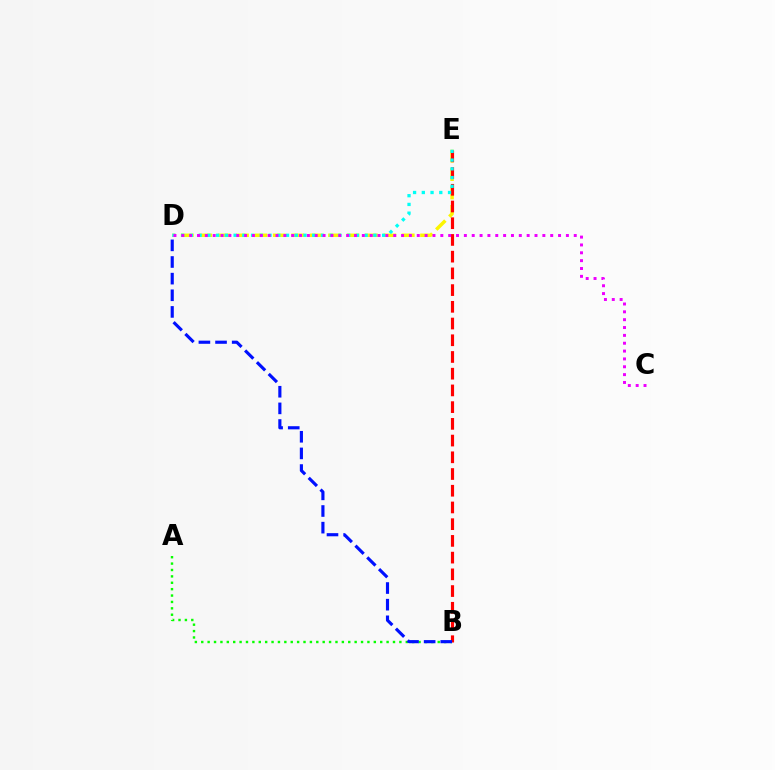{('D', 'E'): [{'color': '#fcf500', 'line_style': 'dashed', 'thickness': 2.5}, {'color': '#00fff6', 'line_style': 'dotted', 'thickness': 2.37}], ('A', 'B'): [{'color': '#08ff00', 'line_style': 'dotted', 'thickness': 1.74}], ('B', 'E'): [{'color': '#ff0000', 'line_style': 'dashed', 'thickness': 2.27}], ('C', 'D'): [{'color': '#ee00ff', 'line_style': 'dotted', 'thickness': 2.13}], ('B', 'D'): [{'color': '#0010ff', 'line_style': 'dashed', 'thickness': 2.26}]}